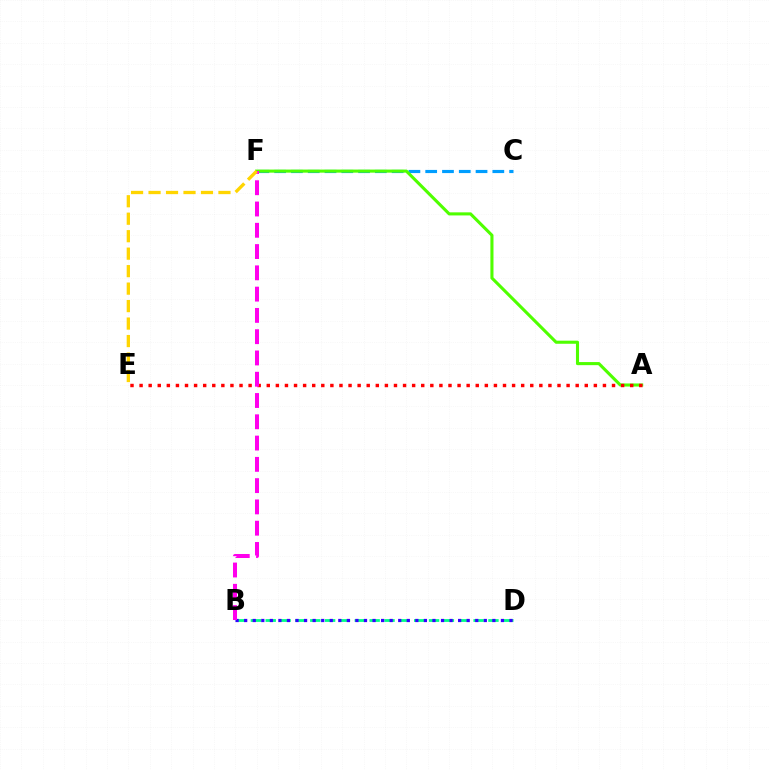{('B', 'D'): [{'color': '#00ff86', 'line_style': 'dashed', 'thickness': 2.02}, {'color': '#3700ff', 'line_style': 'dotted', 'thickness': 2.33}], ('C', 'F'): [{'color': '#009eff', 'line_style': 'dashed', 'thickness': 2.28}], ('A', 'F'): [{'color': '#4fff00', 'line_style': 'solid', 'thickness': 2.22}], ('A', 'E'): [{'color': '#ff0000', 'line_style': 'dotted', 'thickness': 2.47}], ('B', 'F'): [{'color': '#ff00ed', 'line_style': 'dashed', 'thickness': 2.89}], ('E', 'F'): [{'color': '#ffd500', 'line_style': 'dashed', 'thickness': 2.37}]}